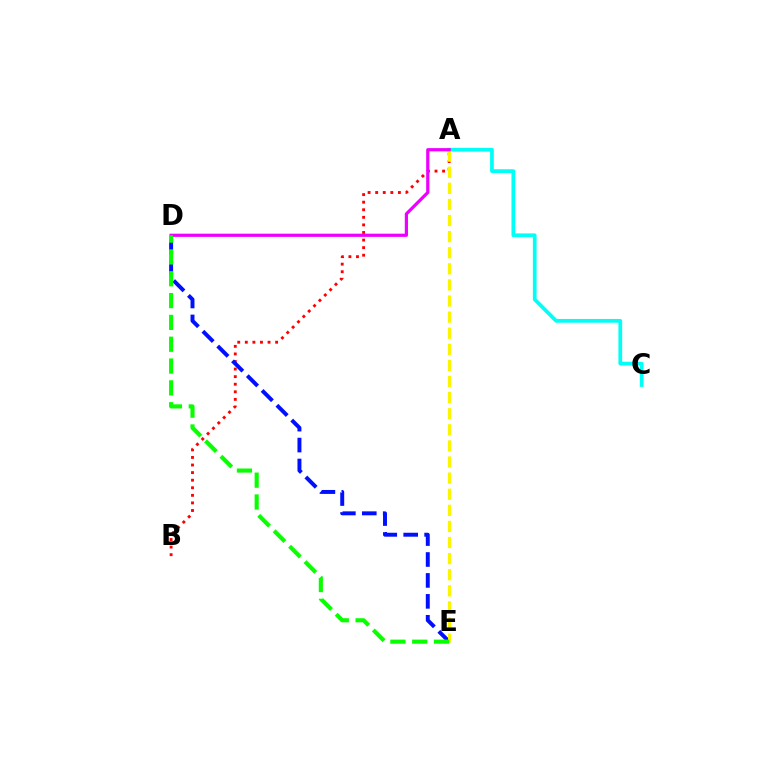{('A', 'B'): [{'color': '#ff0000', 'line_style': 'dotted', 'thickness': 2.06}], ('D', 'E'): [{'color': '#0010ff', 'line_style': 'dashed', 'thickness': 2.84}, {'color': '#08ff00', 'line_style': 'dashed', 'thickness': 2.96}], ('A', 'C'): [{'color': '#00fff6', 'line_style': 'solid', 'thickness': 2.68}], ('A', 'E'): [{'color': '#fcf500', 'line_style': 'dashed', 'thickness': 2.19}], ('A', 'D'): [{'color': '#ee00ff', 'line_style': 'solid', 'thickness': 2.31}]}